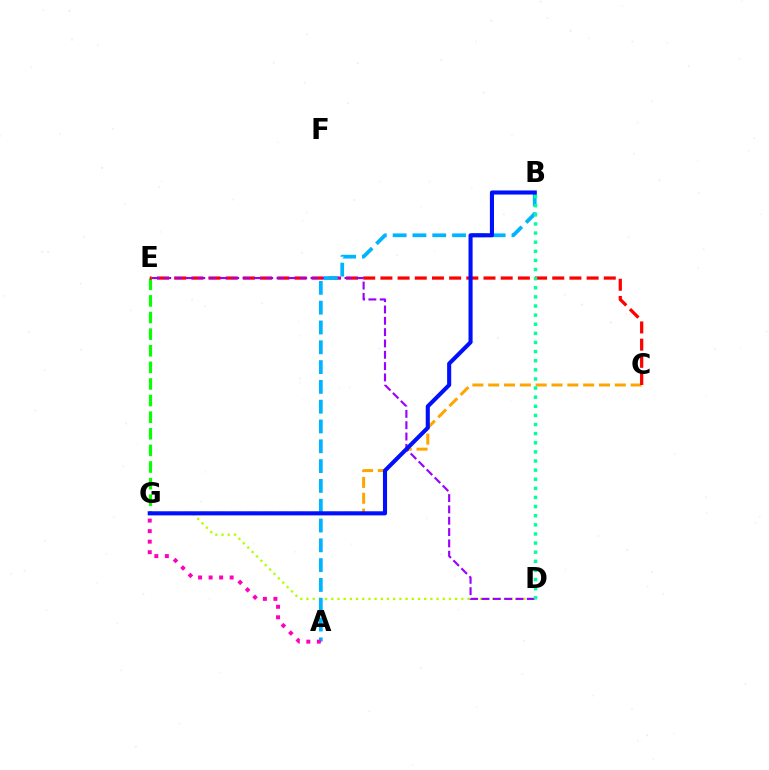{('C', 'G'): [{'color': '#ffa500', 'line_style': 'dashed', 'thickness': 2.15}], ('E', 'G'): [{'color': '#08ff00', 'line_style': 'dashed', 'thickness': 2.26}], ('D', 'G'): [{'color': '#b3ff00', 'line_style': 'dotted', 'thickness': 1.68}], ('C', 'E'): [{'color': '#ff0000', 'line_style': 'dashed', 'thickness': 2.33}], ('D', 'E'): [{'color': '#9b00ff', 'line_style': 'dashed', 'thickness': 1.54}], ('A', 'B'): [{'color': '#00b5ff', 'line_style': 'dashed', 'thickness': 2.69}], ('B', 'D'): [{'color': '#00ff9d', 'line_style': 'dotted', 'thickness': 2.48}], ('B', 'G'): [{'color': '#0010ff', 'line_style': 'solid', 'thickness': 2.94}], ('A', 'G'): [{'color': '#ff00bd', 'line_style': 'dotted', 'thickness': 2.86}]}